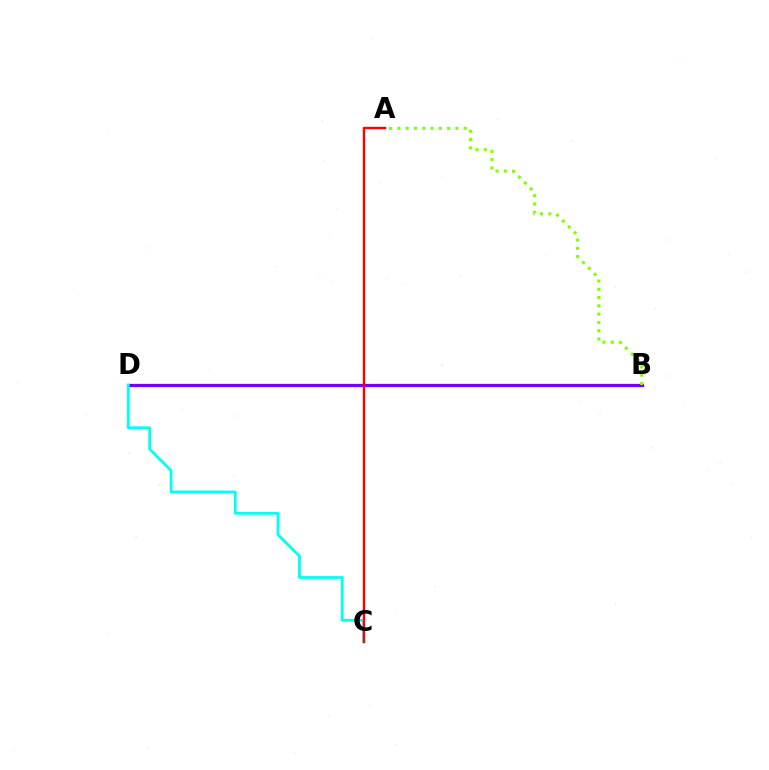{('B', 'D'): [{'color': '#7200ff', 'line_style': 'solid', 'thickness': 2.34}], ('C', 'D'): [{'color': '#00fff6', 'line_style': 'solid', 'thickness': 2.01}], ('A', 'C'): [{'color': '#ff0000', 'line_style': 'solid', 'thickness': 1.71}], ('A', 'B'): [{'color': '#84ff00', 'line_style': 'dotted', 'thickness': 2.25}]}